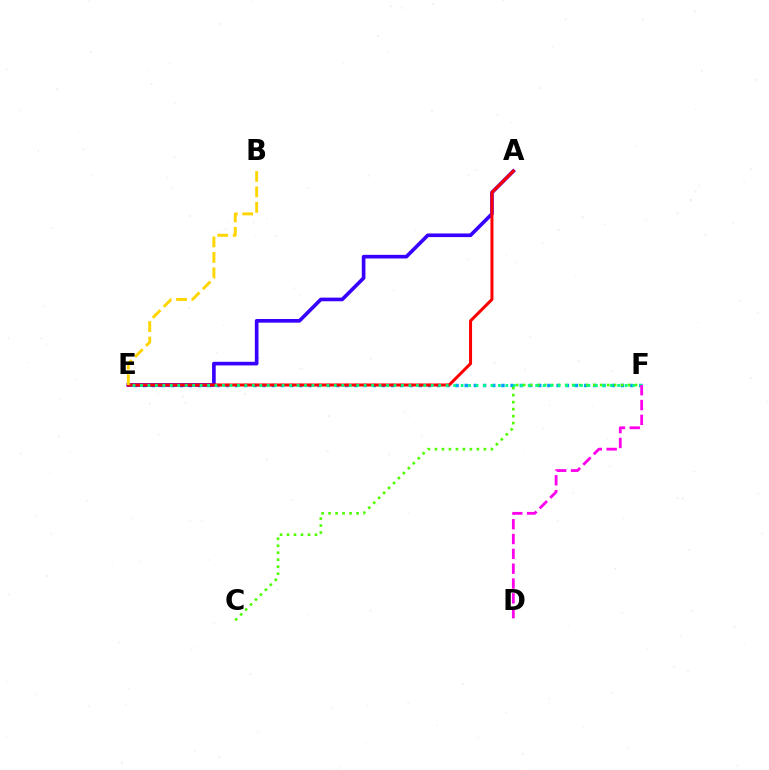{('E', 'F'): [{'color': '#009eff', 'line_style': 'dotted', 'thickness': 2.5}, {'color': '#00ff86', 'line_style': 'dotted', 'thickness': 2.03}], ('C', 'F'): [{'color': '#4fff00', 'line_style': 'dotted', 'thickness': 1.9}], ('A', 'E'): [{'color': '#3700ff', 'line_style': 'solid', 'thickness': 2.62}, {'color': '#ff0000', 'line_style': 'solid', 'thickness': 2.17}], ('B', 'E'): [{'color': '#ffd500', 'line_style': 'dashed', 'thickness': 2.1}], ('D', 'F'): [{'color': '#ff00ed', 'line_style': 'dashed', 'thickness': 2.01}]}